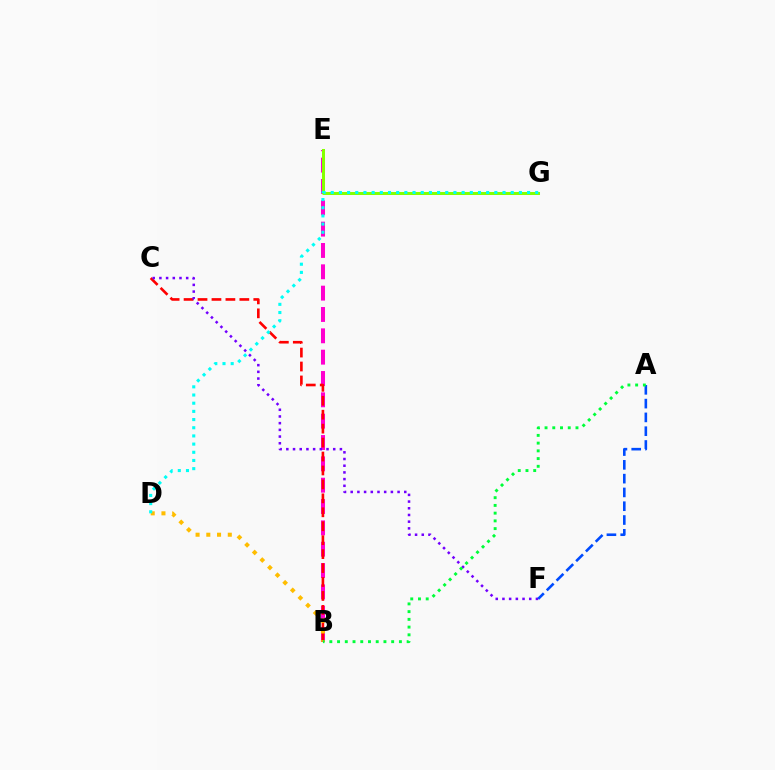{('B', 'E'): [{'color': '#ff00cf', 'line_style': 'dashed', 'thickness': 2.9}], ('E', 'G'): [{'color': '#84ff00', 'line_style': 'solid', 'thickness': 2.17}], ('B', 'C'): [{'color': '#ff0000', 'line_style': 'dashed', 'thickness': 1.89}], ('B', 'D'): [{'color': '#ffbd00', 'line_style': 'dotted', 'thickness': 2.92}], ('D', 'G'): [{'color': '#00fff6', 'line_style': 'dotted', 'thickness': 2.22}], ('C', 'F'): [{'color': '#7200ff', 'line_style': 'dotted', 'thickness': 1.82}], ('A', 'F'): [{'color': '#004bff', 'line_style': 'dashed', 'thickness': 1.87}], ('A', 'B'): [{'color': '#00ff39', 'line_style': 'dotted', 'thickness': 2.1}]}